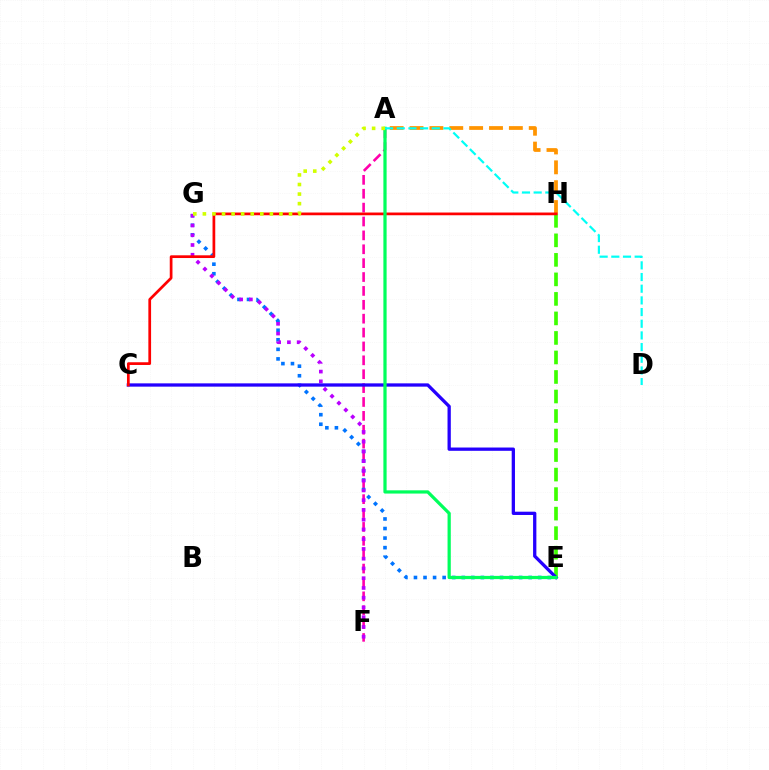{('E', 'H'): [{'color': '#3dff00', 'line_style': 'dashed', 'thickness': 2.65}], ('A', 'H'): [{'color': '#ff9400', 'line_style': 'dashed', 'thickness': 2.7}], ('A', 'F'): [{'color': '#ff00ac', 'line_style': 'dashed', 'thickness': 1.89}], ('E', 'G'): [{'color': '#0074ff', 'line_style': 'dotted', 'thickness': 2.6}], ('F', 'G'): [{'color': '#b900ff', 'line_style': 'dotted', 'thickness': 2.65}], ('C', 'E'): [{'color': '#2500ff', 'line_style': 'solid', 'thickness': 2.37}], ('C', 'H'): [{'color': '#ff0000', 'line_style': 'solid', 'thickness': 1.96}], ('A', 'E'): [{'color': '#00ff5c', 'line_style': 'solid', 'thickness': 2.33}], ('A', 'G'): [{'color': '#d1ff00', 'line_style': 'dotted', 'thickness': 2.6}], ('A', 'D'): [{'color': '#00fff6', 'line_style': 'dashed', 'thickness': 1.59}]}